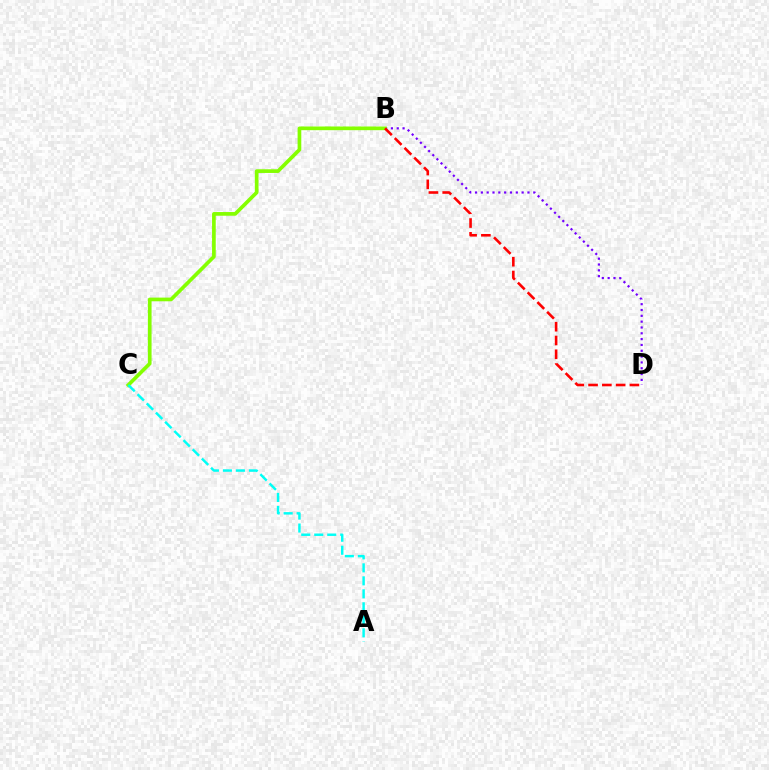{('B', 'D'): [{'color': '#7200ff', 'line_style': 'dotted', 'thickness': 1.58}, {'color': '#ff0000', 'line_style': 'dashed', 'thickness': 1.87}], ('B', 'C'): [{'color': '#84ff00', 'line_style': 'solid', 'thickness': 2.65}], ('A', 'C'): [{'color': '#00fff6', 'line_style': 'dashed', 'thickness': 1.77}]}